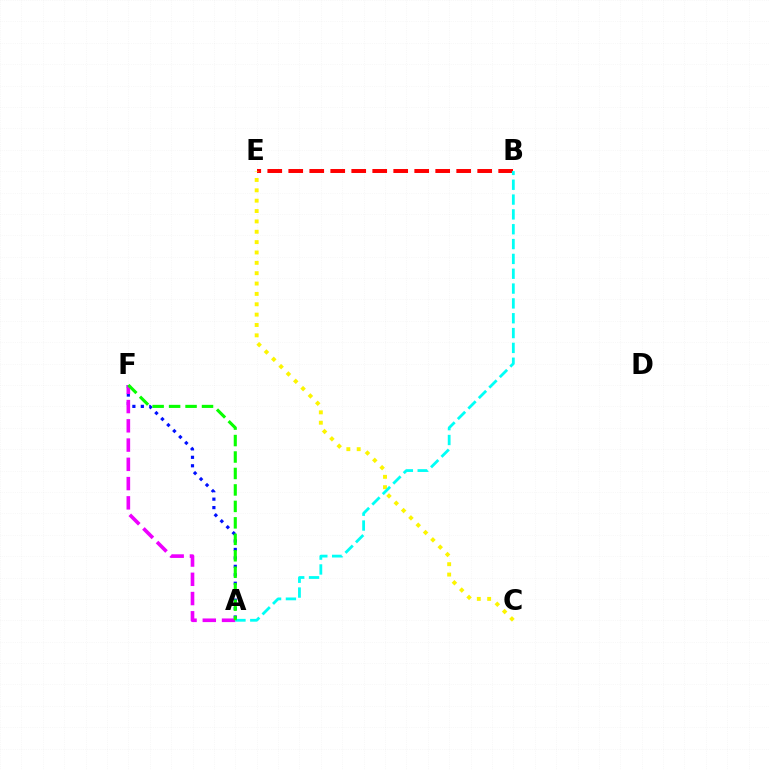{('A', 'F'): [{'color': '#0010ff', 'line_style': 'dotted', 'thickness': 2.3}, {'color': '#ee00ff', 'line_style': 'dashed', 'thickness': 2.62}, {'color': '#08ff00', 'line_style': 'dashed', 'thickness': 2.24}], ('B', 'E'): [{'color': '#ff0000', 'line_style': 'dashed', 'thickness': 2.85}], ('C', 'E'): [{'color': '#fcf500', 'line_style': 'dotted', 'thickness': 2.81}], ('A', 'B'): [{'color': '#00fff6', 'line_style': 'dashed', 'thickness': 2.02}]}